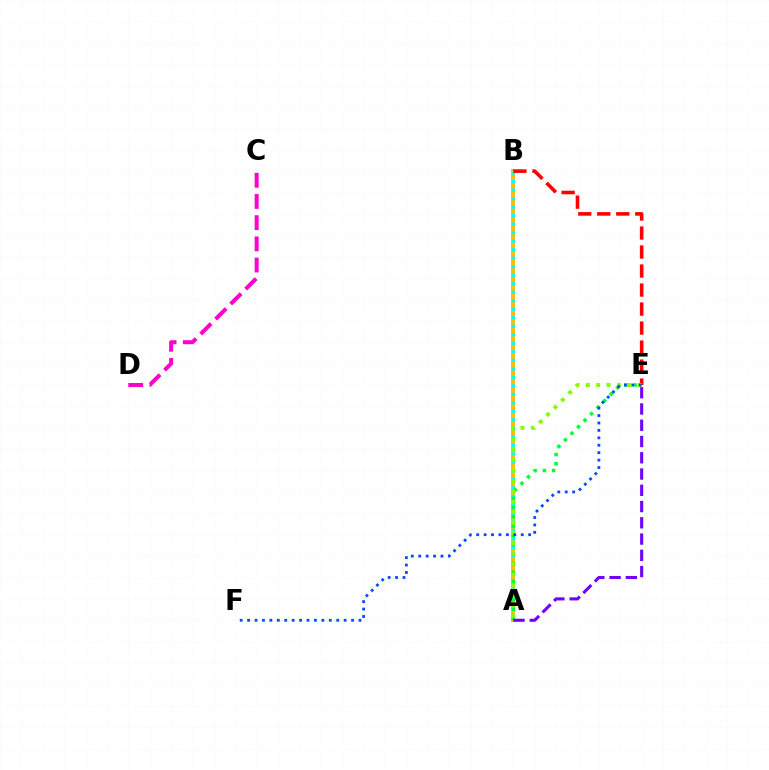{('A', 'B'): [{'color': '#ffbd00', 'line_style': 'solid', 'thickness': 2.82}, {'color': '#00fff6', 'line_style': 'dotted', 'thickness': 2.31}], ('B', 'E'): [{'color': '#ff0000', 'line_style': 'dashed', 'thickness': 2.58}], ('A', 'E'): [{'color': '#00ff39', 'line_style': 'dotted', 'thickness': 2.51}, {'color': '#84ff00', 'line_style': 'dotted', 'thickness': 2.82}, {'color': '#7200ff', 'line_style': 'dashed', 'thickness': 2.21}], ('E', 'F'): [{'color': '#004bff', 'line_style': 'dotted', 'thickness': 2.02}], ('C', 'D'): [{'color': '#ff00cf', 'line_style': 'dashed', 'thickness': 2.88}]}